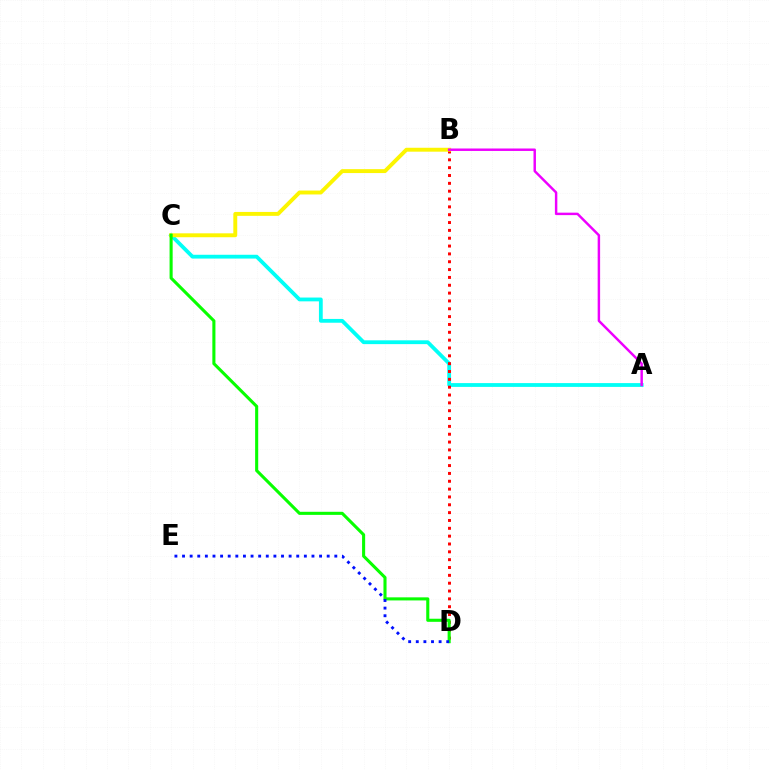{('A', 'C'): [{'color': '#00fff6', 'line_style': 'solid', 'thickness': 2.73}], ('B', 'D'): [{'color': '#ff0000', 'line_style': 'dotted', 'thickness': 2.13}], ('B', 'C'): [{'color': '#fcf500', 'line_style': 'solid', 'thickness': 2.82}], ('C', 'D'): [{'color': '#08ff00', 'line_style': 'solid', 'thickness': 2.22}], ('D', 'E'): [{'color': '#0010ff', 'line_style': 'dotted', 'thickness': 2.07}], ('A', 'B'): [{'color': '#ee00ff', 'line_style': 'solid', 'thickness': 1.77}]}